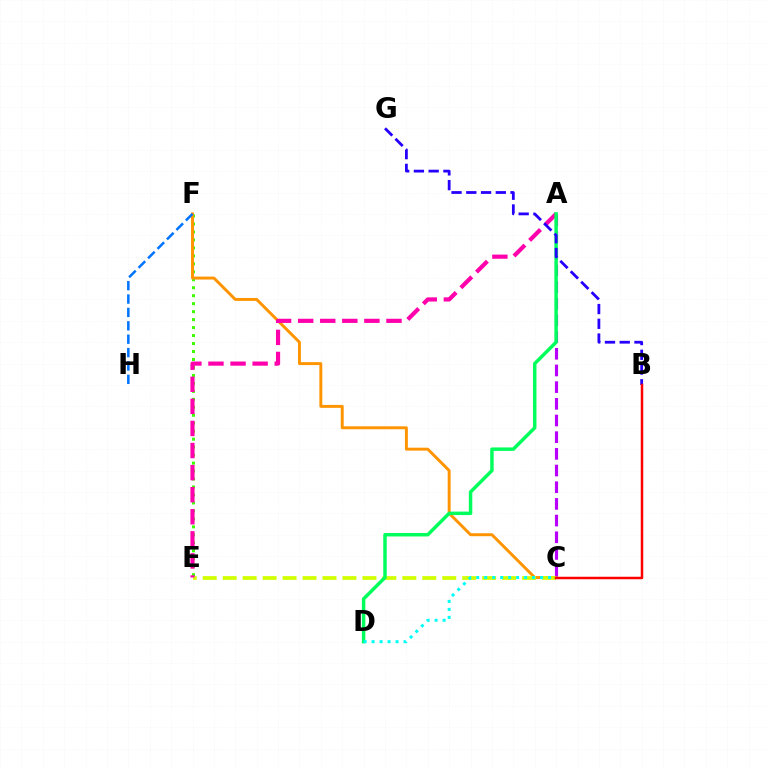{('E', 'F'): [{'color': '#3dff00', 'line_style': 'dotted', 'thickness': 2.17}], ('C', 'F'): [{'color': '#ff9400', 'line_style': 'solid', 'thickness': 2.11}], ('A', 'C'): [{'color': '#b900ff', 'line_style': 'dashed', 'thickness': 2.27}], ('C', 'E'): [{'color': '#d1ff00', 'line_style': 'dashed', 'thickness': 2.71}], ('A', 'E'): [{'color': '#ff00ac', 'line_style': 'dashed', 'thickness': 3.0}], ('F', 'H'): [{'color': '#0074ff', 'line_style': 'dashed', 'thickness': 1.82}], ('A', 'D'): [{'color': '#00ff5c', 'line_style': 'solid', 'thickness': 2.49}], ('B', 'G'): [{'color': '#2500ff', 'line_style': 'dashed', 'thickness': 2.0}], ('C', 'D'): [{'color': '#00fff6', 'line_style': 'dotted', 'thickness': 2.17}], ('B', 'C'): [{'color': '#ff0000', 'line_style': 'solid', 'thickness': 1.79}]}